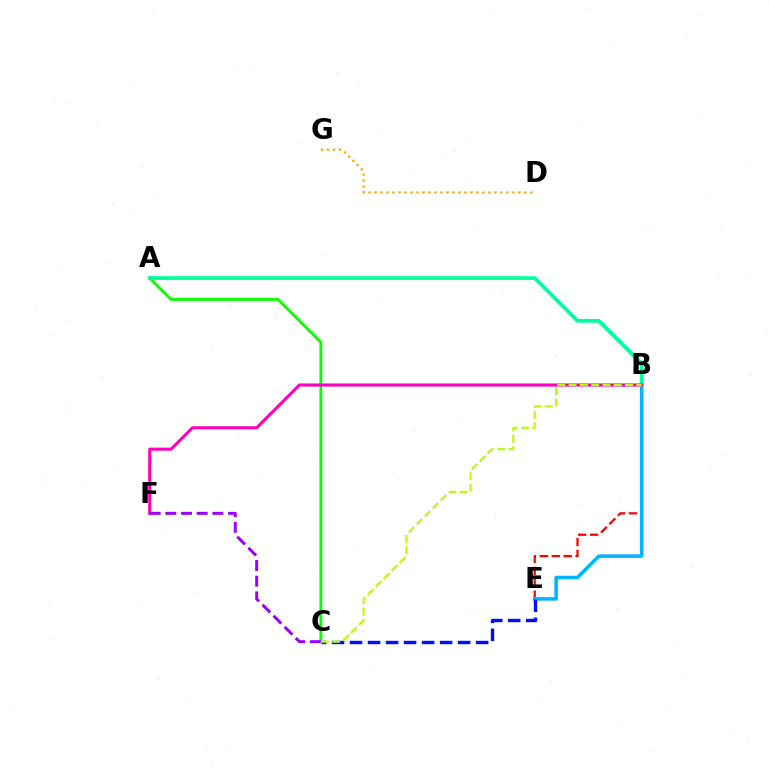{('B', 'E'): [{'color': '#ff0000', 'line_style': 'dashed', 'thickness': 1.62}, {'color': '#00b5ff', 'line_style': 'solid', 'thickness': 2.56}], ('C', 'E'): [{'color': '#0010ff', 'line_style': 'dashed', 'thickness': 2.45}], ('D', 'G'): [{'color': '#ffa500', 'line_style': 'dotted', 'thickness': 1.63}], ('A', 'C'): [{'color': '#08ff00', 'line_style': 'solid', 'thickness': 2.02}], ('A', 'B'): [{'color': '#00ff9d', 'line_style': 'solid', 'thickness': 2.68}], ('B', 'F'): [{'color': '#ff00bd', 'line_style': 'solid', 'thickness': 2.22}], ('B', 'C'): [{'color': '#b3ff00', 'line_style': 'dashed', 'thickness': 1.53}], ('C', 'F'): [{'color': '#9b00ff', 'line_style': 'dashed', 'thickness': 2.13}]}